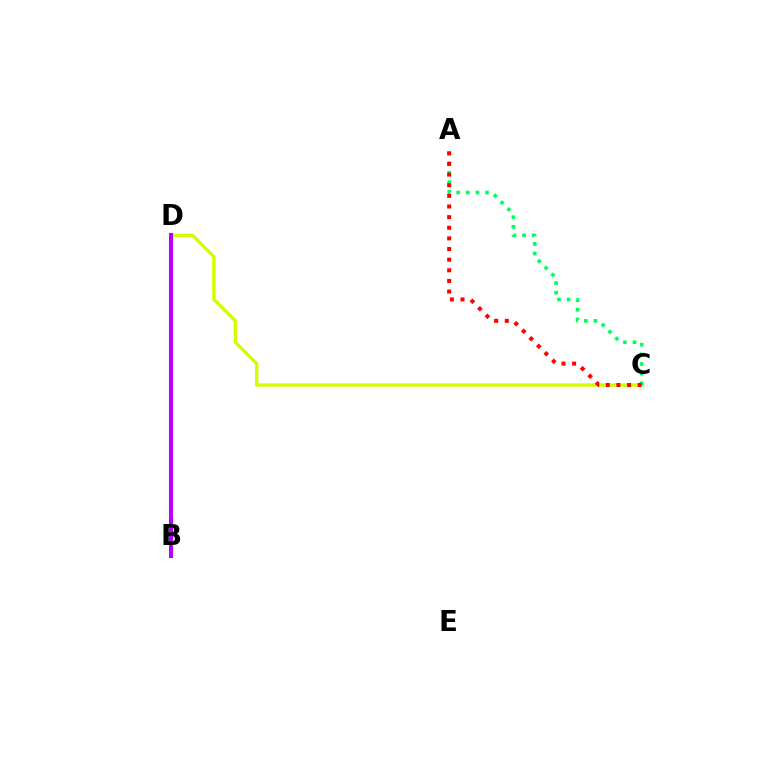{('B', 'D'): [{'color': '#0074ff', 'line_style': 'dashed', 'thickness': 1.99}, {'color': '#b900ff', 'line_style': 'solid', 'thickness': 2.93}], ('C', 'D'): [{'color': '#d1ff00', 'line_style': 'solid', 'thickness': 2.43}], ('A', 'C'): [{'color': '#00ff5c', 'line_style': 'dotted', 'thickness': 2.61}, {'color': '#ff0000', 'line_style': 'dotted', 'thickness': 2.89}]}